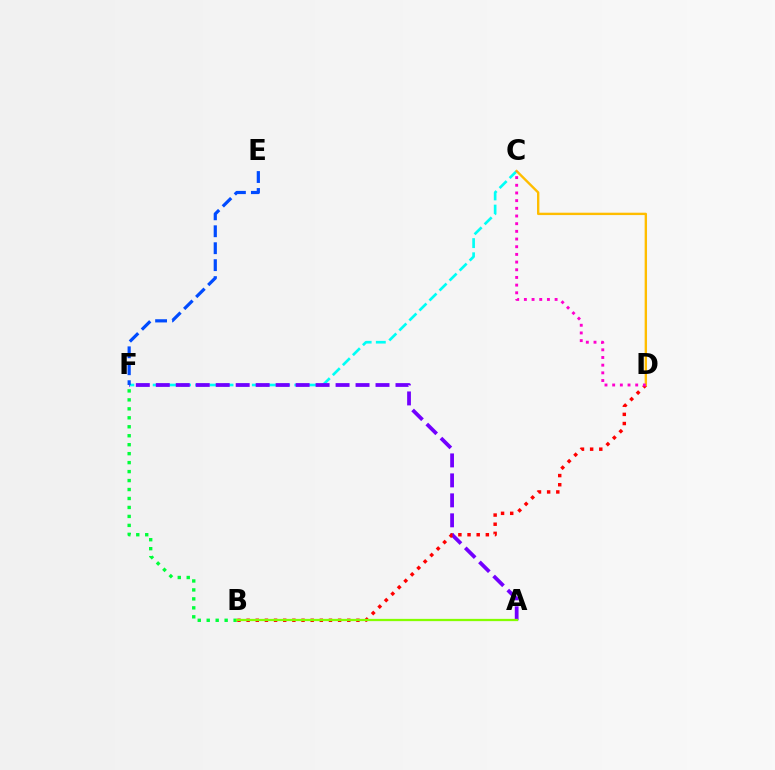{('C', 'F'): [{'color': '#00fff6', 'line_style': 'dashed', 'thickness': 1.92}], ('A', 'F'): [{'color': '#7200ff', 'line_style': 'dashed', 'thickness': 2.71}], ('B', 'D'): [{'color': '#ff0000', 'line_style': 'dotted', 'thickness': 2.49}], ('B', 'F'): [{'color': '#00ff39', 'line_style': 'dotted', 'thickness': 2.44}], ('C', 'D'): [{'color': '#ffbd00', 'line_style': 'solid', 'thickness': 1.71}, {'color': '#ff00cf', 'line_style': 'dotted', 'thickness': 2.09}], ('A', 'B'): [{'color': '#84ff00', 'line_style': 'solid', 'thickness': 1.64}], ('E', 'F'): [{'color': '#004bff', 'line_style': 'dashed', 'thickness': 2.3}]}